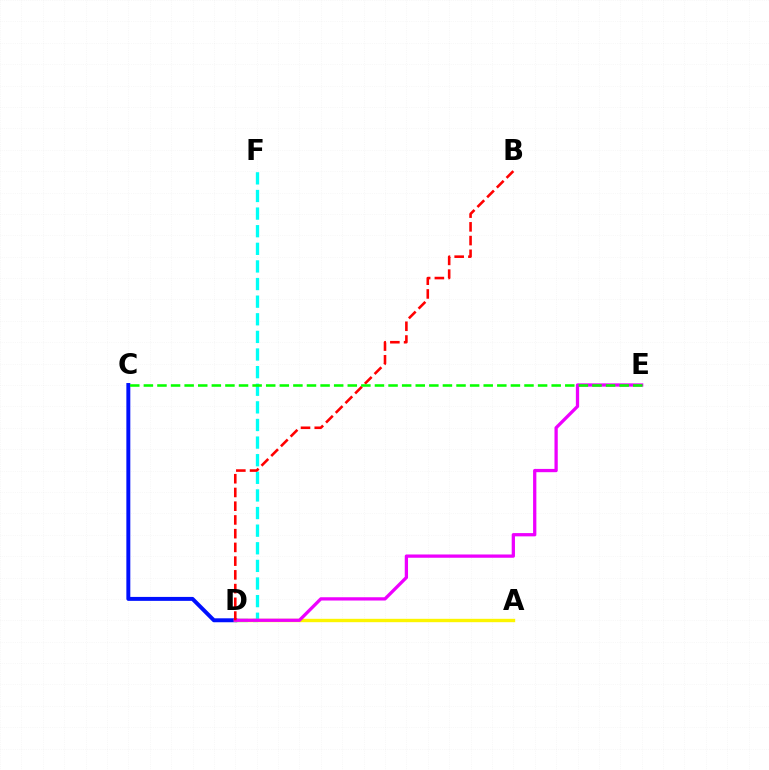{('D', 'F'): [{'color': '#00fff6', 'line_style': 'dashed', 'thickness': 2.39}], ('C', 'D'): [{'color': '#0010ff', 'line_style': 'solid', 'thickness': 2.84}], ('A', 'D'): [{'color': '#fcf500', 'line_style': 'solid', 'thickness': 2.44}], ('D', 'E'): [{'color': '#ee00ff', 'line_style': 'solid', 'thickness': 2.36}], ('B', 'D'): [{'color': '#ff0000', 'line_style': 'dashed', 'thickness': 1.87}], ('C', 'E'): [{'color': '#08ff00', 'line_style': 'dashed', 'thickness': 1.85}]}